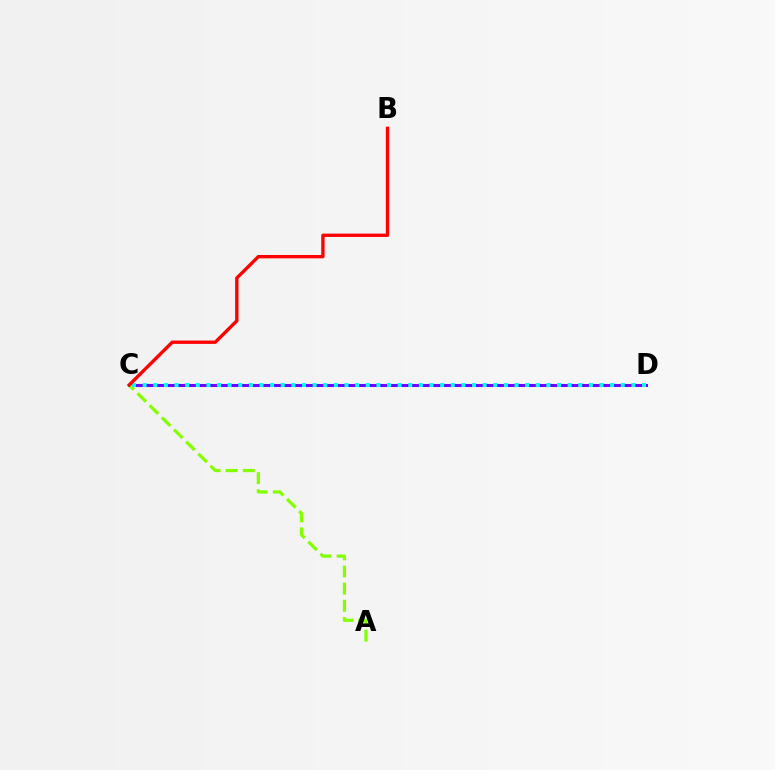{('C', 'D'): [{'color': '#7200ff', 'line_style': 'solid', 'thickness': 2.2}, {'color': '#00fff6', 'line_style': 'dotted', 'thickness': 2.89}], ('A', 'C'): [{'color': '#84ff00', 'line_style': 'dashed', 'thickness': 2.33}], ('B', 'C'): [{'color': '#ff0000', 'line_style': 'solid', 'thickness': 2.41}]}